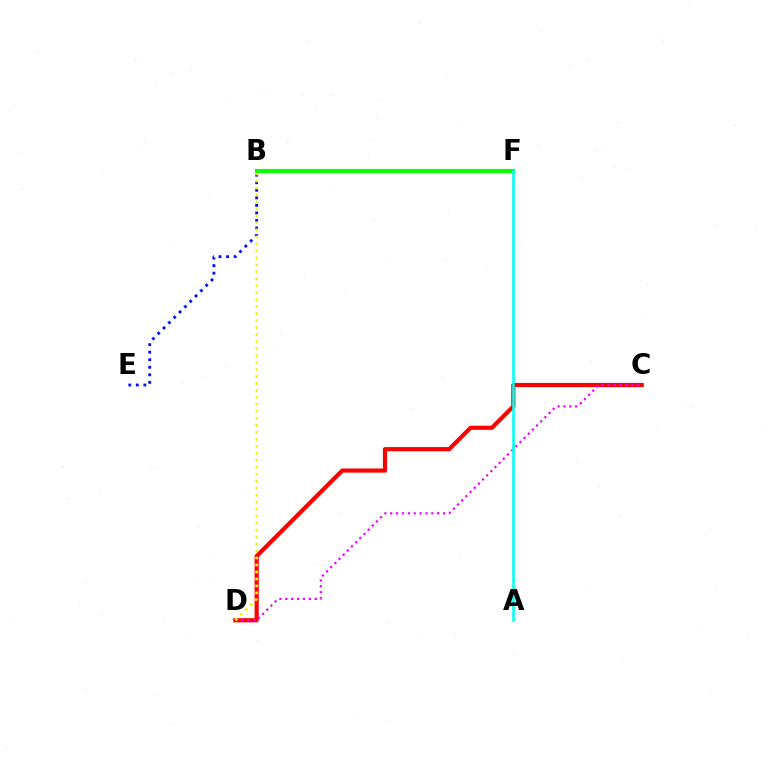{('B', 'E'): [{'color': '#0010ff', 'line_style': 'dotted', 'thickness': 2.05}], ('B', 'F'): [{'color': '#08ff00', 'line_style': 'solid', 'thickness': 2.98}], ('C', 'D'): [{'color': '#ff0000', 'line_style': 'solid', 'thickness': 3.0}, {'color': '#ee00ff', 'line_style': 'dotted', 'thickness': 1.6}], ('B', 'D'): [{'color': '#fcf500', 'line_style': 'dotted', 'thickness': 1.9}], ('A', 'F'): [{'color': '#00fff6', 'line_style': 'solid', 'thickness': 1.86}]}